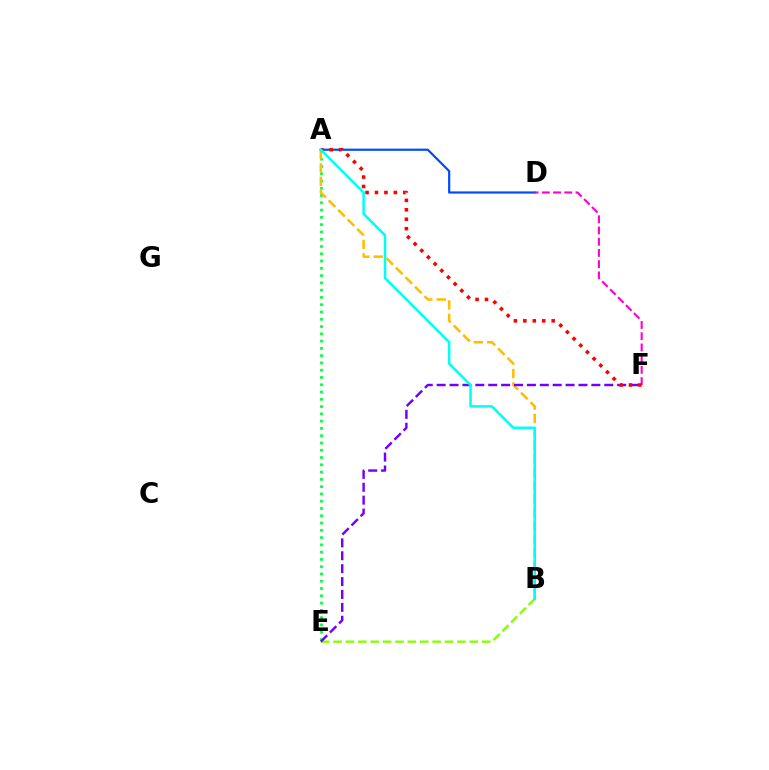{('A', 'E'): [{'color': '#00ff39', 'line_style': 'dotted', 'thickness': 1.98}], ('A', 'B'): [{'color': '#ffbd00', 'line_style': 'dashed', 'thickness': 1.83}, {'color': '#00fff6', 'line_style': 'solid', 'thickness': 1.83}], ('B', 'E'): [{'color': '#84ff00', 'line_style': 'dashed', 'thickness': 1.68}], ('E', 'F'): [{'color': '#7200ff', 'line_style': 'dashed', 'thickness': 1.75}], ('A', 'D'): [{'color': '#004bff', 'line_style': 'solid', 'thickness': 1.58}], ('D', 'F'): [{'color': '#ff00cf', 'line_style': 'dashed', 'thickness': 1.52}], ('A', 'F'): [{'color': '#ff0000', 'line_style': 'dotted', 'thickness': 2.57}]}